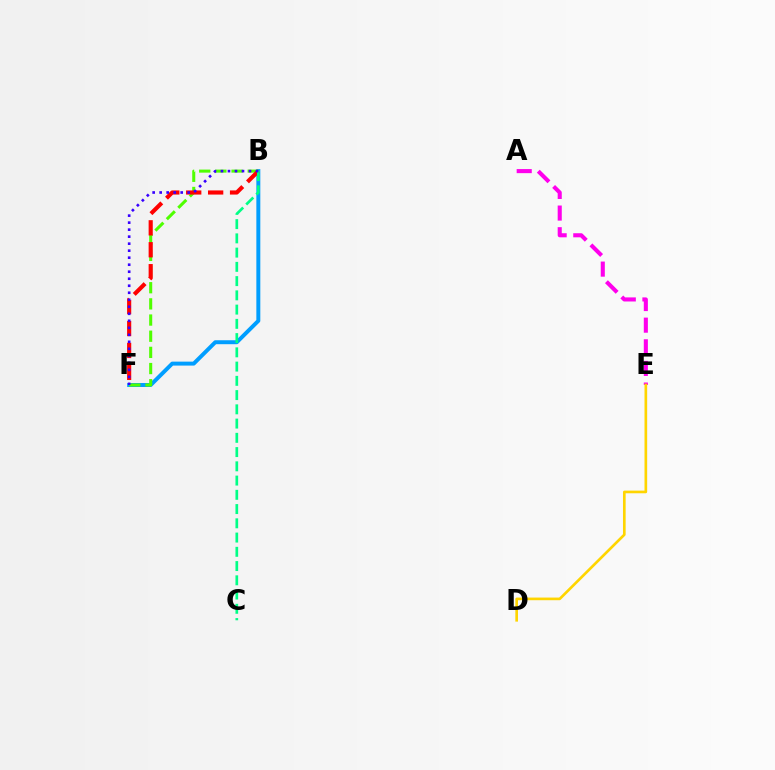{('A', 'E'): [{'color': '#ff00ed', 'line_style': 'dashed', 'thickness': 2.94}], ('D', 'E'): [{'color': '#ffd500', 'line_style': 'solid', 'thickness': 1.92}], ('B', 'F'): [{'color': '#009eff', 'line_style': 'solid', 'thickness': 2.85}, {'color': '#4fff00', 'line_style': 'dashed', 'thickness': 2.2}, {'color': '#ff0000', 'line_style': 'dashed', 'thickness': 2.98}, {'color': '#3700ff', 'line_style': 'dotted', 'thickness': 1.9}], ('B', 'C'): [{'color': '#00ff86', 'line_style': 'dashed', 'thickness': 1.94}]}